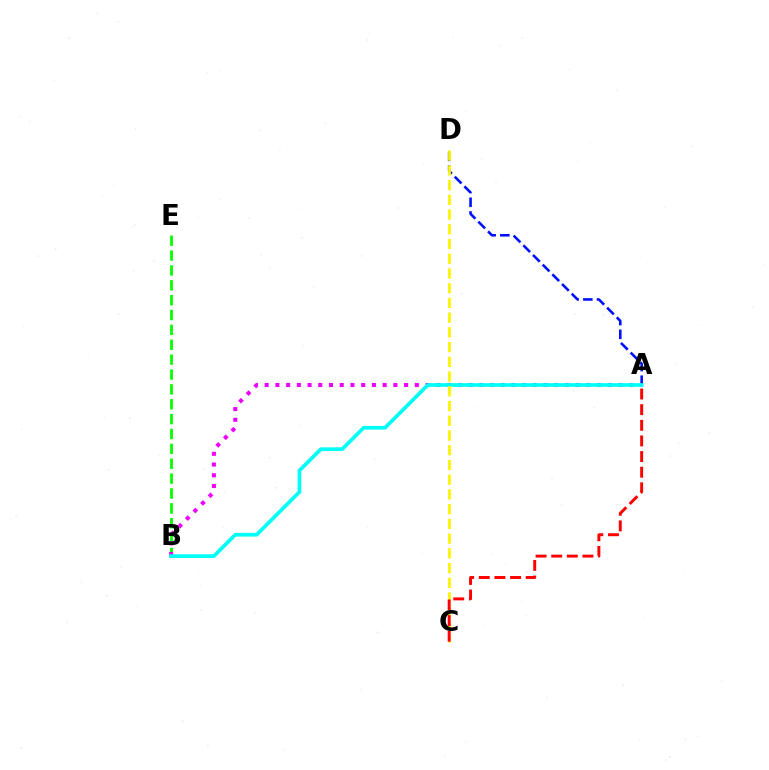{('A', 'D'): [{'color': '#0010ff', 'line_style': 'dashed', 'thickness': 1.86}], ('B', 'E'): [{'color': '#08ff00', 'line_style': 'dashed', 'thickness': 2.02}], ('A', 'B'): [{'color': '#ee00ff', 'line_style': 'dotted', 'thickness': 2.91}, {'color': '#00fff6', 'line_style': 'solid', 'thickness': 2.67}], ('C', 'D'): [{'color': '#fcf500', 'line_style': 'dashed', 'thickness': 2.0}], ('A', 'C'): [{'color': '#ff0000', 'line_style': 'dashed', 'thickness': 2.12}]}